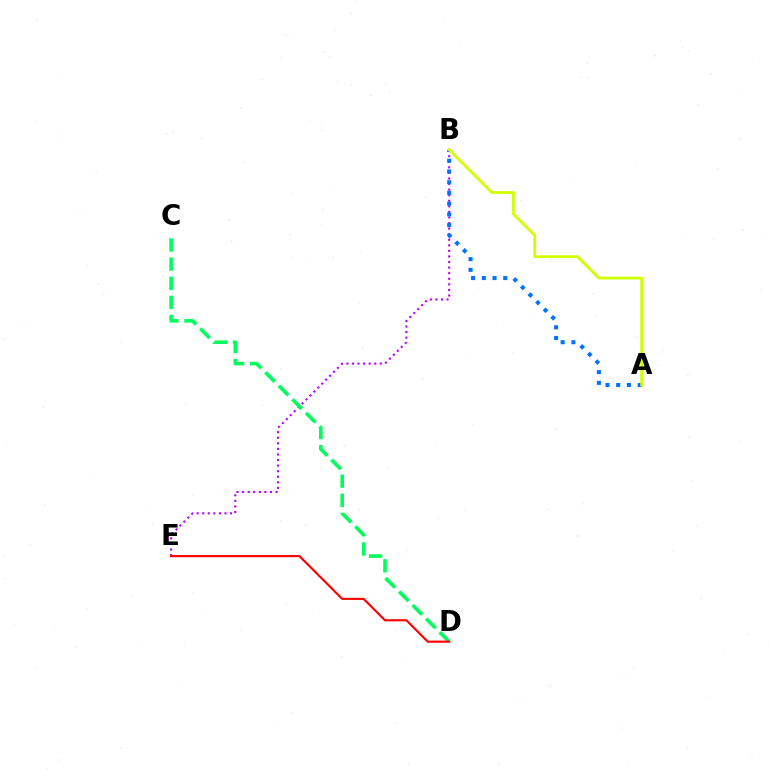{('B', 'E'): [{'color': '#b900ff', 'line_style': 'dotted', 'thickness': 1.51}], ('A', 'B'): [{'color': '#0074ff', 'line_style': 'dotted', 'thickness': 2.91}, {'color': '#d1ff00', 'line_style': 'solid', 'thickness': 2.03}], ('C', 'D'): [{'color': '#00ff5c', 'line_style': 'dashed', 'thickness': 2.6}], ('D', 'E'): [{'color': '#ff0000', 'line_style': 'solid', 'thickness': 1.54}]}